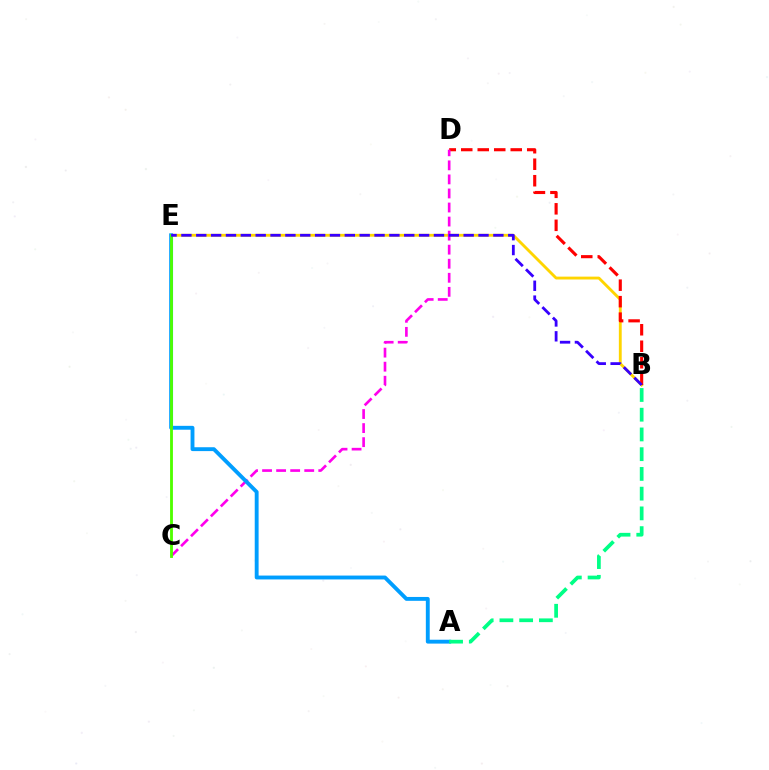{('B', 'E'): [{'color': '#ffd500', 'line_style': 'solid', 'thickness': 2.05}, {'color': '#3700ff', 'line_style': 'dashed', 'thickness': 2.02}], ('B', 'D'): [{'color': '#ff0000', 'line_style': 'dashed', 'thickness': 2.24}], ('C', 'D'): [{'color': '#ff00ed', 'line_style': 'dashed', 'thickness': 1.91}], ('A', 'E'): [{'color': '#009eff', 'line_style': 'solid', 'thickness': 2.79}], ('C', 'E'): [{'color': '#4fff00', 'line_style': 'solid', 'thickness': 2.05}], ('A', 'B'): [{'color': '#00ff86', 'line_style': 'dashed', 'thickness': 2.68}]}